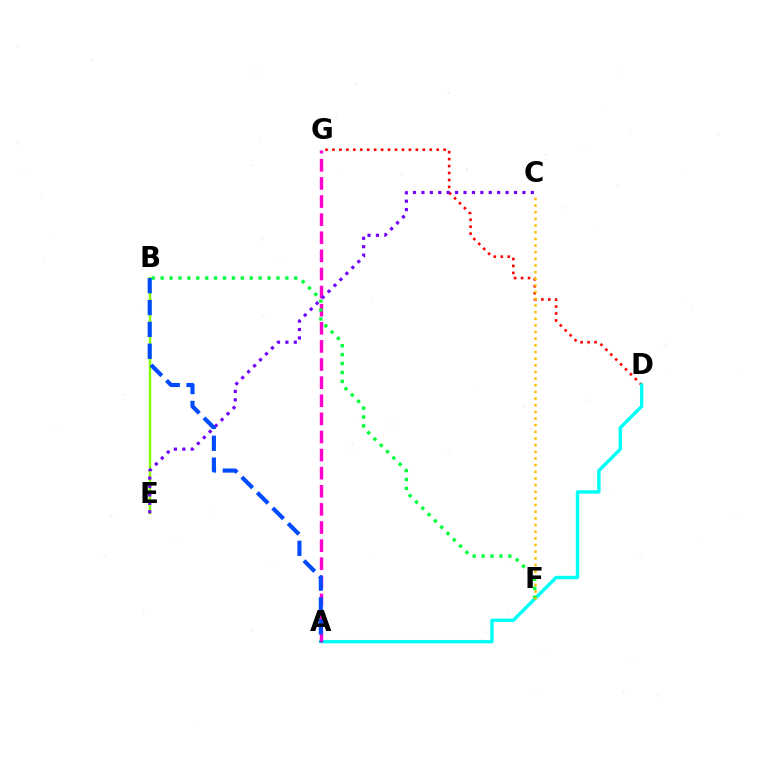{('D', 'G'): [{'color': '#ff0000', 'line_style': 'dotted', 'thickness': 1.89}], ('A', 'D'): [{'color': '#00fff6', 'line_style': 'solid', 'thickness': 2.46}], ('A', 'G'): [{'color': '#ff00cf', 'line_style': 'dashed', 'thickness': 2.46}], ('B', 'F'): [{'color': '#00ff39', 'line_style': 'dotted', 'thickness': 2.42}], ('B', 'E'): [{'color': '#84ff00', 'line_style': 'solid', 'thickness': 1.8}], ('C', 'E'): [{'color': '#7200ff', 'line_style': 'dotted', 'thickness': 2.29}], ('A', 'B'): [{'color': '#004bff', 'line_style': 'dashed', 'thickness': 2.97}], ('C', 'F'): [{'color': '#ffbd00', 'line_style': 'dotted', 'thickness': 1.81}]}